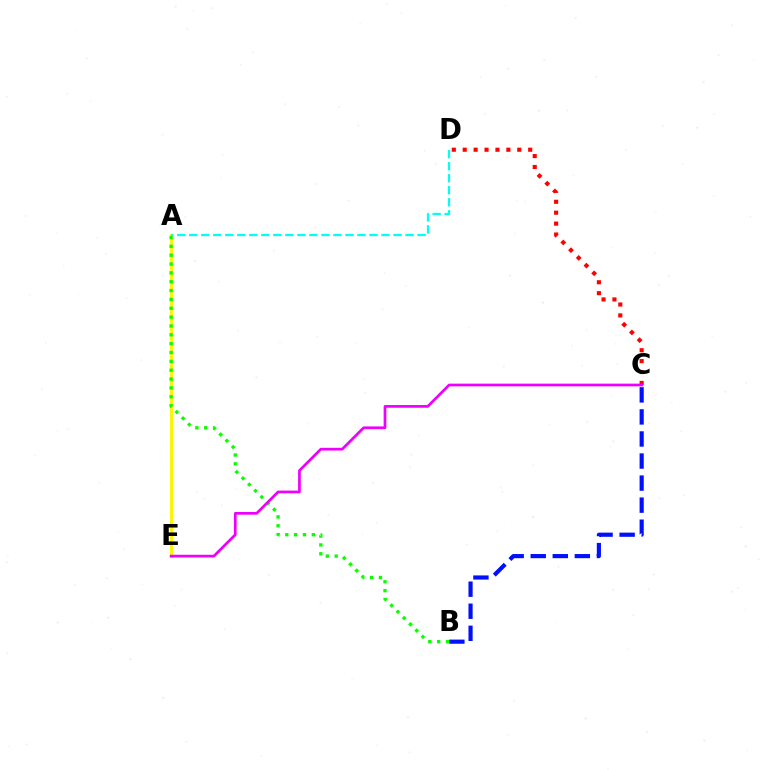{('A', 'E'): [{'color': '#fcf500', 'line_style': 'solid', 'thickness': 2.11}], ('C', 'D'): [{'color': '#ff0000', 'line_style': 'dotted', 'thickness': 2.96}], ('B', 'C'): [{'color': '#0010ff', 'line_style': 'dashed', 'thickness': 3.0}], ('A', 'B'): [{'color': '#08ff00', 'line_style': 'dotted', 'thickness': 2.4}], ('C', 'E'): [{'color': '#ee00ff', 'line_style': 'solid', 'thickness': 1.95}], ('A', 'D'): [{'color': '#00fff6', 'line_style': 'dashed', 'thickness': 1.63}]}